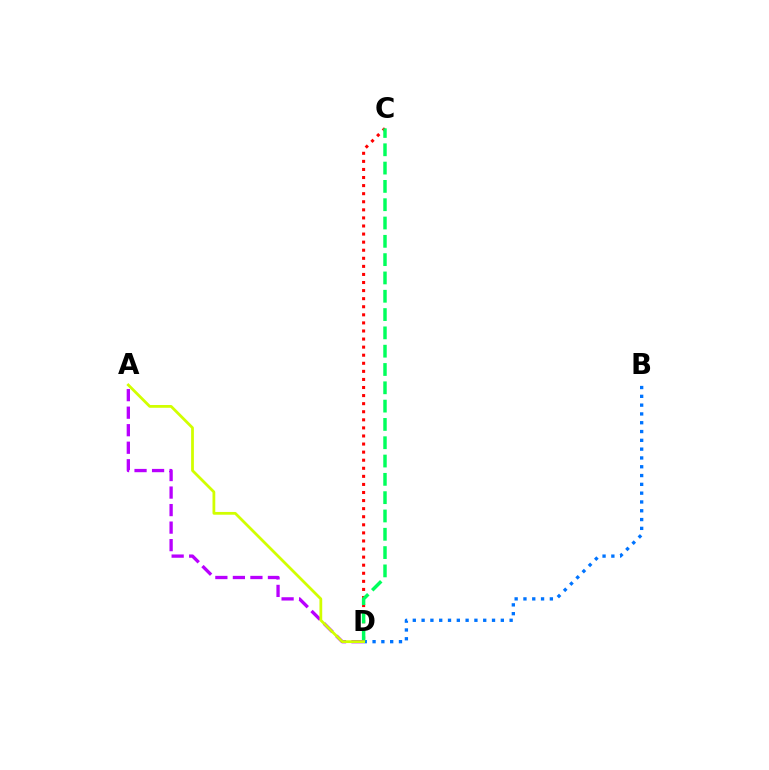{('B', 'D'): [{'color': '#0074ff', 'line_style': 'dotted', 'thickness': 2.39}], ('C', 'D'): [{'color': '#ff0000', 'line_style': 'dotted', 'thickness': 2.19}, {'color': '#00ff5c', 'line_style': 'dashed', 'thickness': 2.49}], ('A', 'D'): [{'color': '#b900ff', 'line_style': 'dashed', 'thickness': 2.38}, {'color': '#d1ff00', 'line_style': 'solid', 'thickness': 2.0}]}